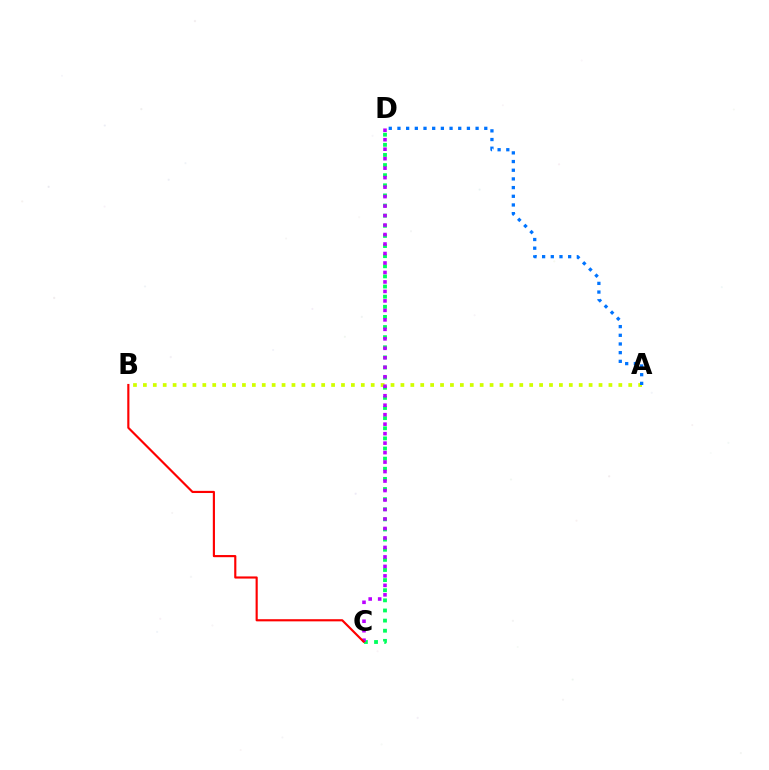{('A', 'B'): [{'color': '#d1ff00', 'line_style': 'dotted', 'thickness': 2.69}], ('C', 'D'): [{'color': '#00ff5c', 'line_style': 'dotted', 'thickness': 2.75}, {'color': '#b900ff', 'line_style': 'dotted', 'thickness': 2.58}], ('A', 'D'): [{'color': '#0074ff', 'line_style': 'dotted', 'thickness': 2.36}], ('B', 'C'): [{'color': '#ff0000', 'line_style': 'solid', 'thickness': 1.55}]}